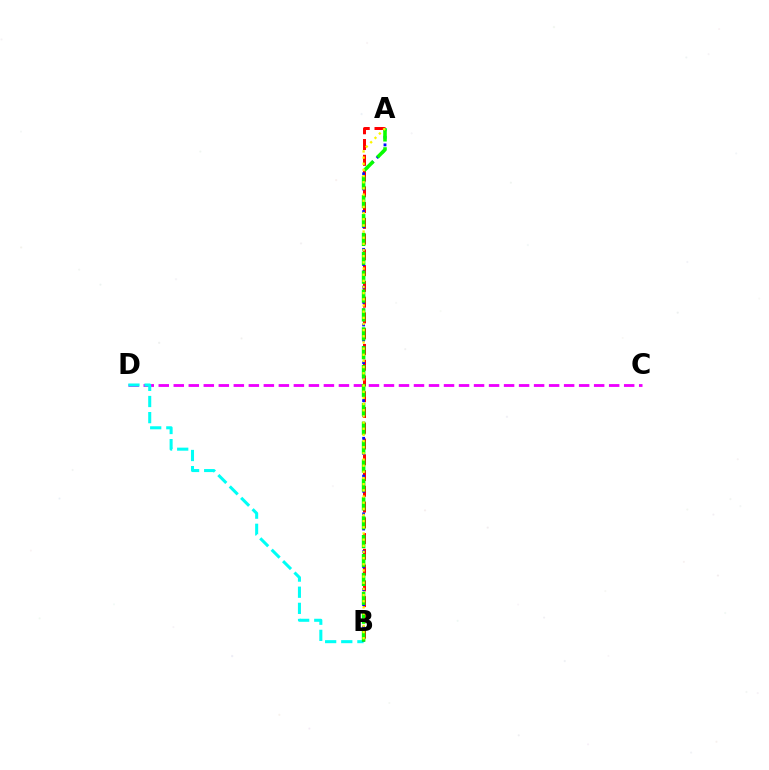{('C', 'D'): [{'color': '#ee00ff', 'line_style': 'dashed', 'thickness': 2.04}], ('B', 'D'): [{'color': '#00fff6', 'line_style': 'dashed', 'thickness': 2.19}], ('A', 'B'): [{'color': '#ff0000', 'line_style': 'dashed', 'thickness': 2.14}, {'color': '#0010ff', 'line_style': 'dotted', 'thickness': 2.05}, {'color': '#08ff00', 'line_style': 'dashed', 'thickness': 2.57}, {'color': '#fcf500', 'line_style': 'dotted', 'thickness': 1.67}]}